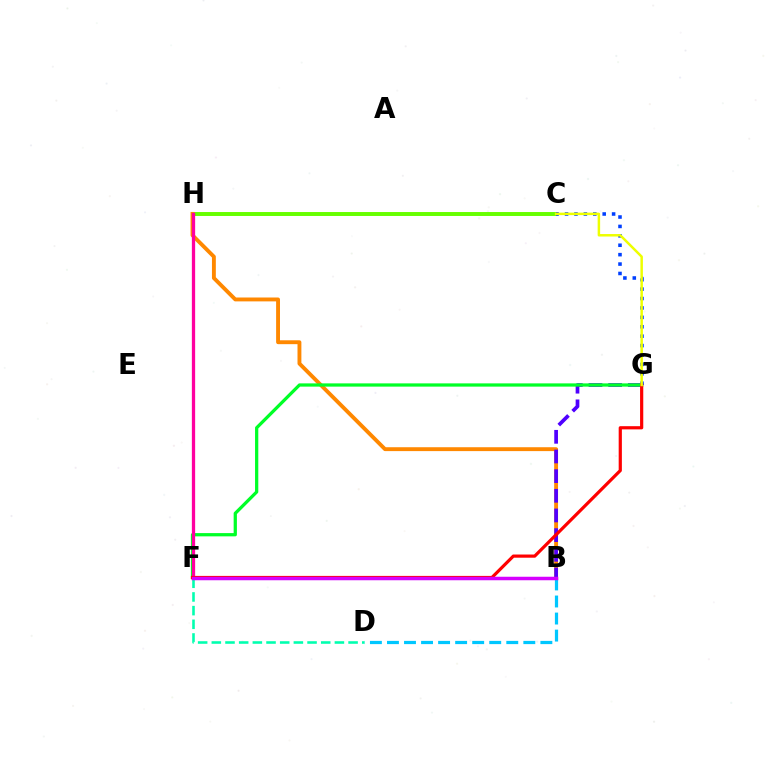{('C', 'H'): [{'color': '#66ff00', 'line_style': 'solid', 'thickness': 2.84}], ('B', 'H'): [{'color': '#ff8800', 'line_style': 'solid', 'thickness': 2.79}], ('B', 'G'): [{'color': '#4f00ff', 'line_style': 'dashed', 'thickness': 2.67}], ('F', 'G'): [{'color': '#00ff27', 'line_style': 'solid', 'thickness': 2.34}, {'color': '#ff0000', 'line_style': 'solid', 'thickness': 2.3}], ('F', 'H'): [{'color': '#ff00a0', 'line_style': 'solid', 'thickness': 2.36}], ('B', 'D'): [{'color': '#00c7ff', 'line_style': 'dashed', 'thickness': 2.32}], ('C', 'G'): [{'color': '#003fff', 'line_style': 'dotted', 'thickness': 2.56}, {'color': '#eeff00', 'line_style': 'solid', 'thickness': 1.79}], ('D', 'F'): [{'color': '#00ffaf', 'line_style': 'dashed', 'thickness': 1.86}], ('B', 'F'): [{'color': '#d600ff', 'line_style': 'solid', 'thickness': 2.52}]}